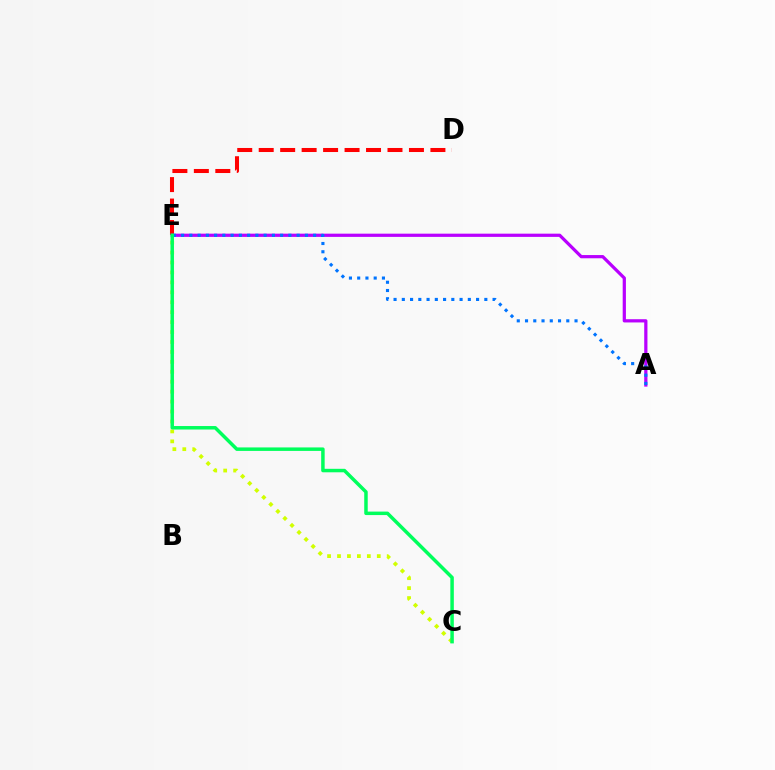{('C', 'E'): [{'color': '#d1ff00', 'line_style': 'dotted', 'thickness': 2.7}, {'color': '#00ff5c', 'line_style': 'solid', 'thickness': 2.51}], ('D', 'E'): [{'color': '#ff0000', 'line_style': 'dashed', 'thickness': 2.92}], ('A', 'E'): [{'color': '#b900ff', 'line_style': 'solid', 'thickness': 2.32}, {'color': '#0074ff', 'line_style': 'dotted', 'thickness': 2.24}]}